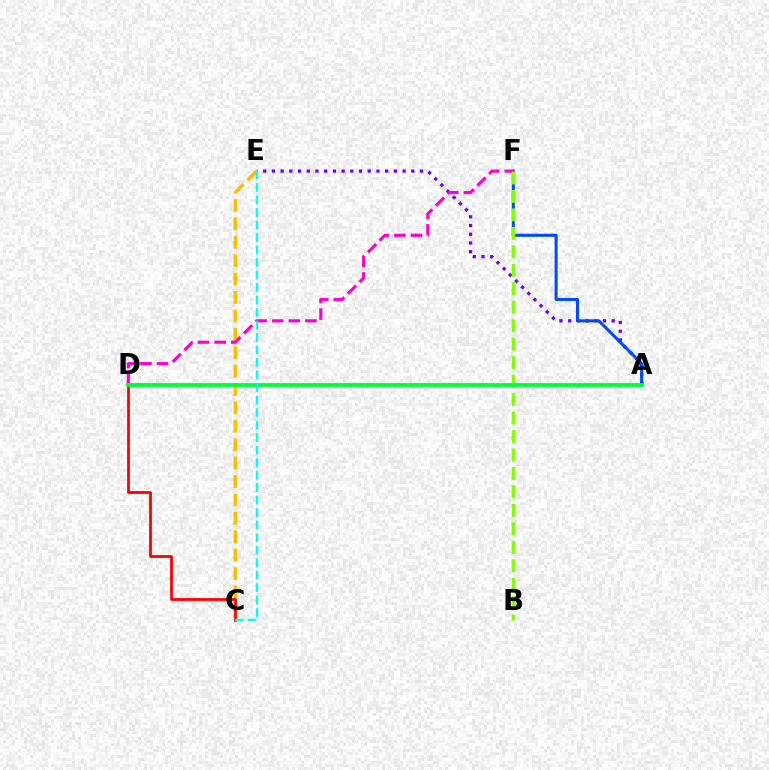{('A', 'E'): [{'color': '#7200ff', 'line_style': 'dotted', 'thickness': 2.37}], ('C', 'E'): [{'color': '#ffbd00', 'line_style': 'dashed', 'thickness': 2.5}, {'color': '#00fff6', 'line_style': 'dashed', 'thickness': 1.7}], ('A', 'F'): [{'color': '#004bff', 'line_style': 'solid', 'thickness': 2.2}], ('D', 'F'): [{'color': '#ff00cf', 'line_style': 'dashed', 'thickness': 2.26}], ('B', 'F'): [{'color': '#84ff00', 'line_style': 'dashed', 'thickness': 2.51}], ('C', 'D'): [{'color': '#ff0000', 'line_style': 'solid', 'thickness': 2.0}], ('A', 'D'): [{'color': '#00ff39', 'line_style': 'solid', 'thickness': 2.74}]}